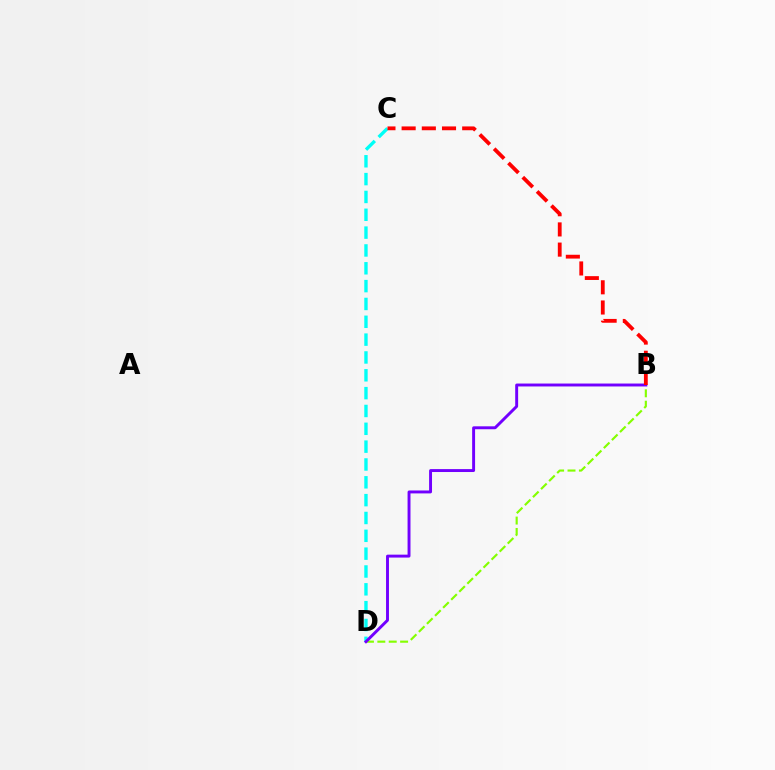{('C', 'D'): [{'color': '#00fff6', 'line_style': 'dashed', 'thickness': 2.42}], ('B', 'D'): [{'color': '#84ff00', 'line_style': 'dashed', 'thickness': 1.55}, {'color': '#7200ff', 'line_style': 'solid', 'thickness': 2.11}], ('B', 'C'): [{'color': '#ff0000', 'line_style': 'dashed', 'thickness': 2.74}]}